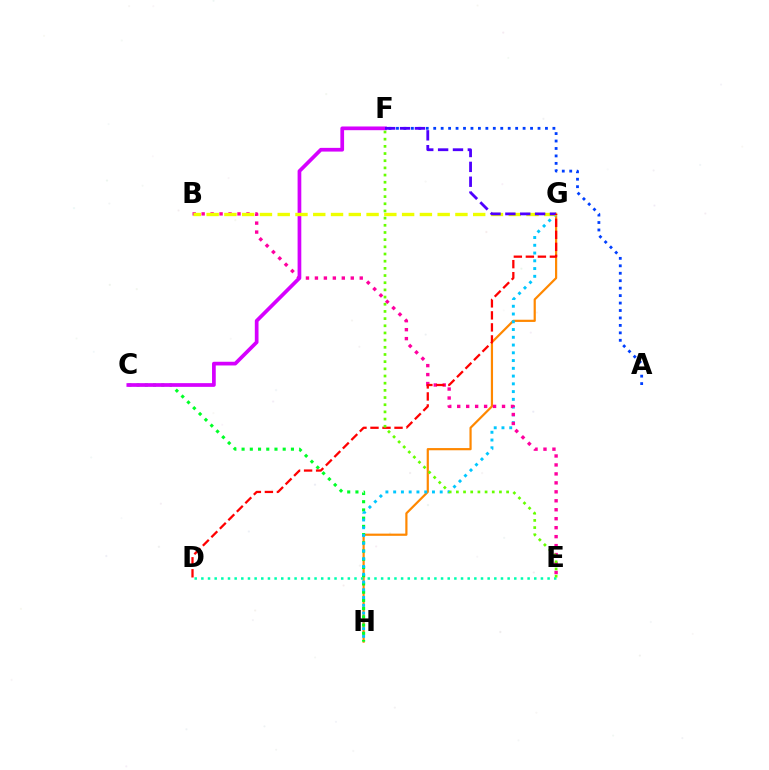{('A', 'F'): [{'color': '#003fff', 'line_style': 'dotted', 'thickness': 2.02}], ('G', 'H'): [{'color': '#ff8800', 'line_style': 'solid', 'thickness': 1.58}, {'color': '#00c7ff', 'line_style': 'dotted', 'thickness': 2.11}], ('C', 'H'): [{'color': '#00ff27', 'line_style': 'dotted', 'thickness': 2.23}], ('B', 'E'): [{'color': '#ff00a0', 'line_style': 'dotted', 'thickness': 2.44}], ('C', 'F'): [{'color': '#d600ff', 'line_style': 'solid', 'thickness': 2.67}], ('B', 'G'): [{'color': '#eeff00', 'line_style': 'dashed', 'thickness': 2.41}], ('F', 'G'): [{'color': '#4f00ff', 'line_style': 'dashed', 'thickness': 2.02}], ('D', 'G'): [{'color': '#ff0000', 'line_style': 'dashed', 'thickness': 1.63}], ('D', 'E'): [{'color': '#00ffaf', 'line_style': 'dotted', 'thickness': 1.81}], ('E', 'F'): [{'color': '#66ff00', 'line_style': 'dotted', 'thickness': 1.95}]}